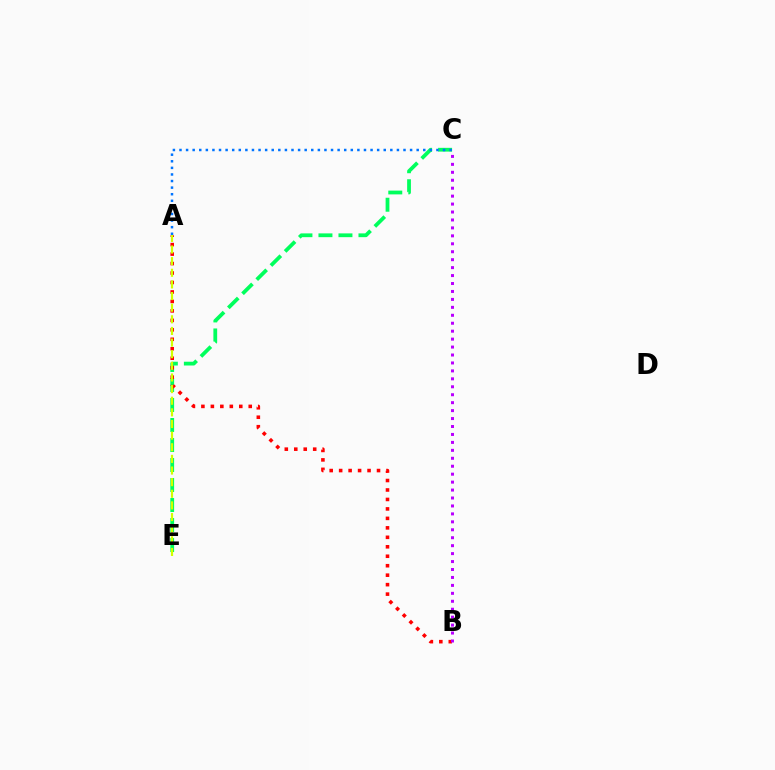{('C', 'E'): [{'color': '#00ff5c', 'line_style': 'dashed', 'thickness': 2.72}], ('A', 'B'): [{'color': '#ff0000', 'line_style': 'dotted', 'thickness': 2.57}], ('A', 'C'): [{'color': '#0074ff', 'line_style': 'dotted', 'thickness': 1.79}], ('B', 'C'): [{'color': '#b900ff', 'line_style': 'dotted', 'thickness': 2.16}], ('A', 'E'): [{'color': '#d1ff00', 'line_style': 'dashed', 'thickness': 1.58}]}